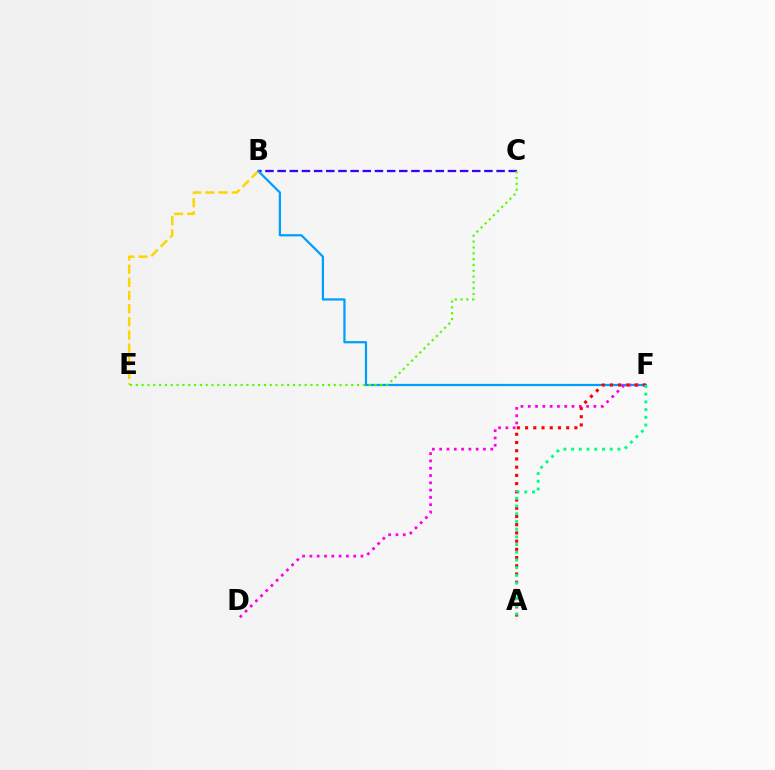{('B', 'C'): [{'color': '#3700ff', 'line_style': 'dashed', 'thickness': 1.65}], ('B', 'E'): [{'color': '#ffd500', 'line_style': 'dashed', 'thickness': 1.79}], ('B', 'F'): [{'color': '#009eff', 'line_style': 'solid', 'thickness': 1.61}], ('C', 'E'): [{'color': '#4fff00', 'line_style': 'dotted', 'thickness': 1.58}], ('D', 'F'): [{'color': '#ff00ed', 'line_style': 'dotted', 'thickness': 1.98}], ('A', 'F'): [{'color': '#ff0000', 'line_style': 'dotted', 'thickness': 2.23}, {'color': '#00ff86', 'line_style': 'dotted', 'thickness': 2.09}]}